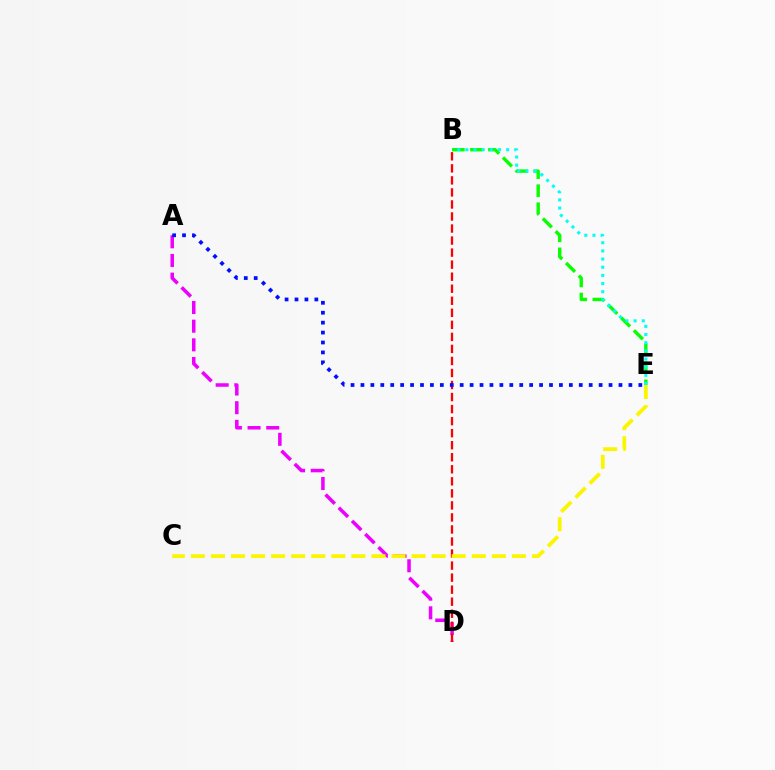{('B', 'E'): [{'color': '#08ff00', 'line_style': 'dashed', 'thickness': 2.45}, {'color': '#00fff6', 'line_style': 'dotted', 'thickness': 2.21}], ('A', 'D'): [{'color': '#ee00ff', 'line_style': 'dashed', 'thickness': 2.54}], ('B', 'D'): [{'color': '#ff0000', 'line_style': 'dashed', 'thickness': 1.64}], ('C', 'E'): [{'color': '#fcf500', 'line_style': 'dashed', 'thickness': 2.73}], ('A', 'E'): [{'color': '#0010ff', 'line_style': 'dotted', 'thickness': 2.7}]}